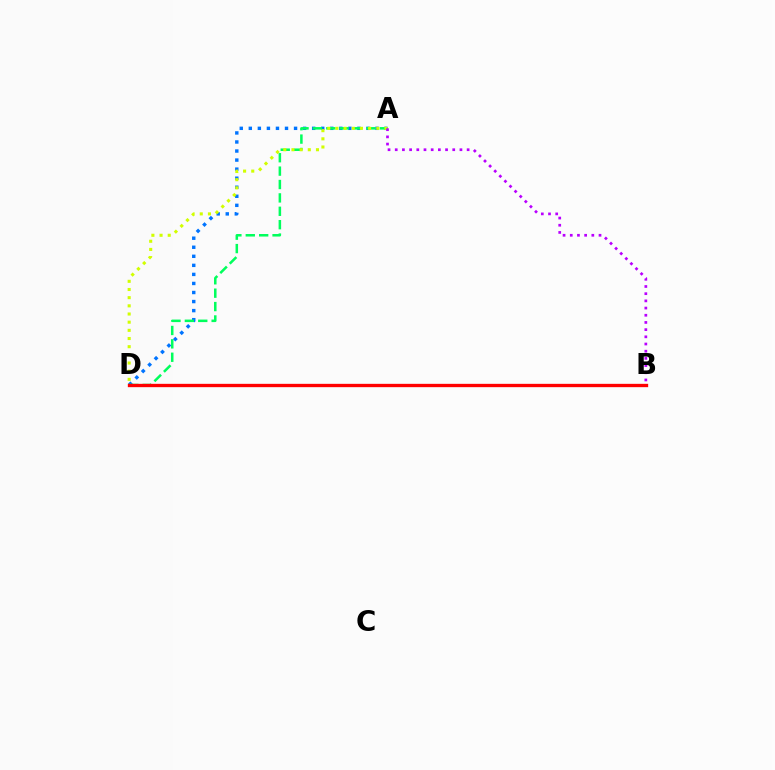{('A', 'D'): [{'color': '#0074ff', 'line_style': 'dotted', 'thickness': 2.46}, {'color': '#00ff5c', 'line_style': 'dashed', 'thickness': 1.82}, {'color': '#d1ff00', 'line_style': 'dotted', 'thickness': 2.22}], ('A', 'B'): [{'color': '#b900ff', 'line_style': 'dotted', 'thickness': 1.95}], ('B', 'D'): [{'color': '#ff0000', 'line_style': 'solid', 'thickness': 2.39}]}